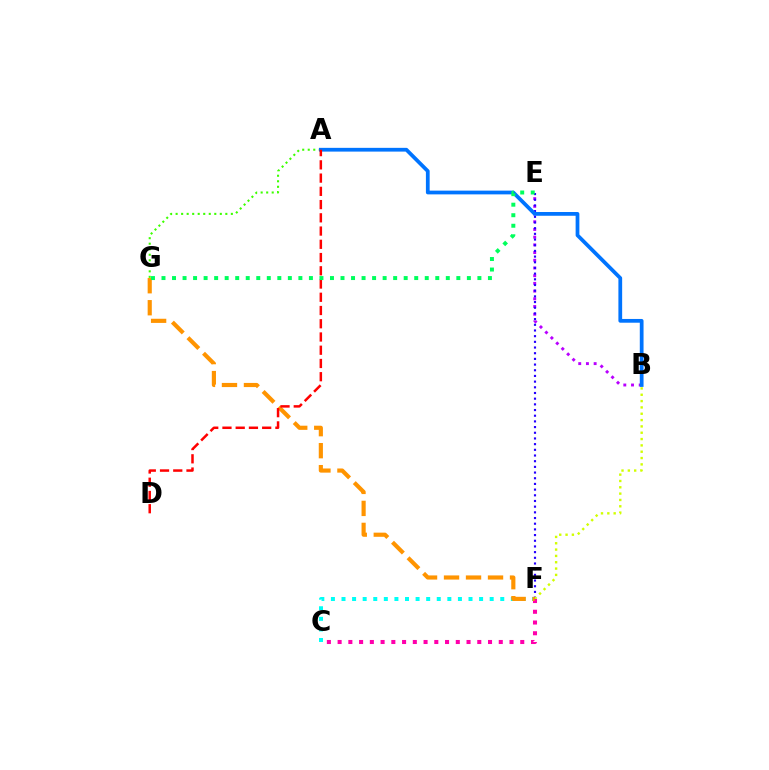{('B', 'E'): [{'color': '#b900ff', 'line_style': 'dotted', 'thickness': 2.09}], ('C', 'F'): [{'color': '#00fff6', 'line_style': 'dotted', 'thickness': 2.88}, {'color': '#ff00ac', 'line_style': 'dotted', 'thickness': 2.92}], ('A', 'G'): [{'color': '#3dff00', 'line_style': 'dotted', 'thickness': 1.5}], ('E', 'F'): [{'color': '#2500ff', 'line_style': 'dotted', 'thickness': 1.54}], ('B', 'F'): [{'color': '#d1ff00', 'line_style': 'dotted', 'thickness': 1.72}], ('A', 'B'): [{'color': '#0074ff', 'line_style': 'solid', 'thickness': 2.7}], ('F', 'G'): [{'color': '#ff9400', 'line_style': 'dashed', 'thickness': 2.99}], ('A', 'D'): [{'color': '#ff0000', 'line_style': 'dashed', 'thickness': 1.8}], ('E', 'G'): [{'color': '#00ff5c', 'line_style': 'dotted', 'thickness': 2.86}]}